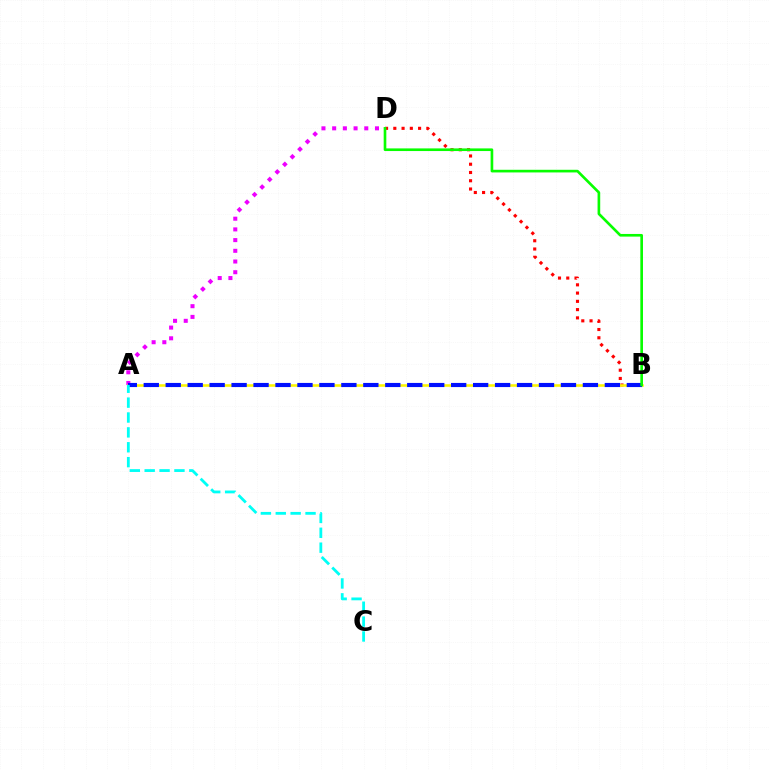{('A', 'D'): [{'color': '#ee00ff', 'line_style': 'dotted', 'thickness': 2.91}], ('B', 'D'): [{'color': '#ff0000', 'line_style': 'dotted', 'thickness': 2.24}, {'color': '#08ff00', 'line_style': 'solid', 'thickness': 1.91}], ('A', 'B'): [{'color': '#fcf500', 'line_style': 'solid', 'thickness': 1.84}, {'color': '#0010ff', 'line_style': 'dashed', 'thickness': 2.98}], ('A', 'C'): [{'color': '#00fff6', 'line_style': 'dashed', 'thickness': 2.02}]}